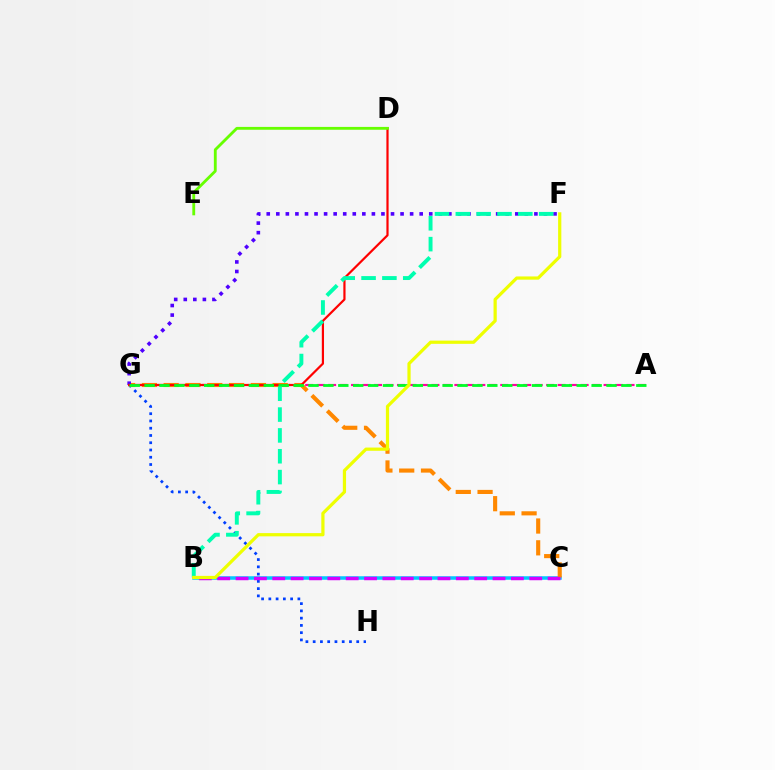{('A', 'G'): [{'color': '#ff00a0', 'line_style': 'dashed', 'thickness': 1.56}, {'color': '#00ff27', 'line_style': 'dashed', 'thickness': 2.02}], ('G', 'H'): [{'color': '#003fff', 'line_style': 'dotted', 'thickness': 1.97}], ('B', 'C'): [{'color': '#00c7ff', 'line_style': 'solid', 'thickness': 2.53}, {'color': '#d600ff', 'line_style': 'dashed', 'thickness': 2.49}], ('C', 'G'): [{'color': '#ff8800', 'line_style': 'dashed', 'thickness': 2.96}], ('F', 'G'): [{'color': '#4f00ff', 'line_style': 'dotted', 'thickness': 2.6}], ('D', 'G'): [{'color': '#ff0000', 'line_style': 'solid', 'thickness': 1.58}], ('B', 'F'): [{'color': '#00ffaf', 'line_style': 'dashed', 'thickness': 2.83}, {'color': '#eeff00', 'line_style': 'solid', 'thickness': 2.32}], ('D', 'E'): [{'color': '#66ff00', 'line_style': 'solid', 'thickness': 2.04}]}